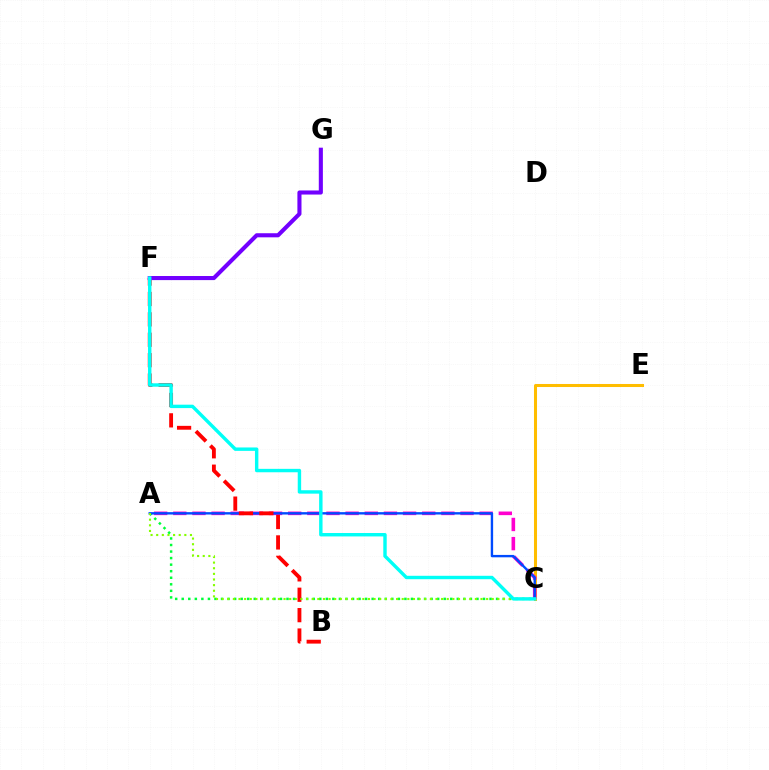{('A', 'C'): [{'color': '#00ff39', 'line_style': 'dotted', 'thickness': 1.78}, {'color': '#ff00cf', 'line_style': 'dashed', 'thickness': 2.6}, {'color': '#004bff', 'line_style': 'solid', 'thickness': 1.71}, {'color': '#84ff00', 'line_style': 'dotted', 'thickness': 1.53}], ('C', 'E'): [{'color': '#ffbd00', 'line_style': 'solid', 'thickness': 2.18}], ('B', 'F'): [{'color': '#ff0000', 'line_style': 'dashed', 'thickness': 2.77}], ('F', 'G'): [{'color': '#7200ff', 'line_style': 'solid', 'thickness': 2.94}], ('C', 'F'): [{'color': '#00fff6', 'line_style': 'solid', 'thickness': 2.46}]}